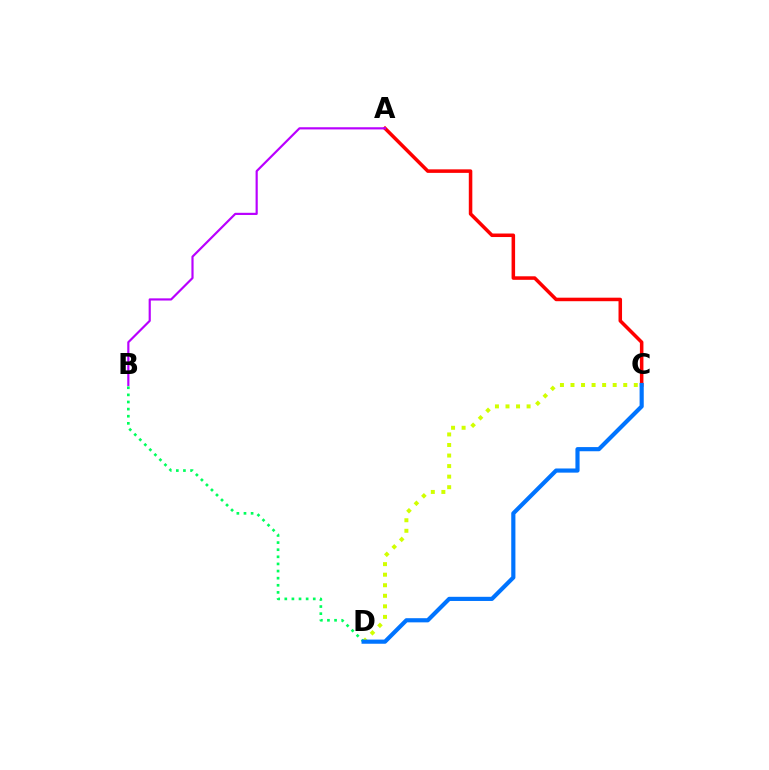{('C', 'D'): [{'color': '#d1ff00', 'line_style': 'dotted', 'thickness': 2.87}, {'color': '#0074ff', 'line_style': 'solid', 'thickness': 2.99}], ('A', 'C'): [{'color': '#ff0000', 'line_style': 'solid', 'thickness': 2.54}], ('A', 'B'): [{'color': '#b900ff', 'line_style': 'solid', 'thickness': 1.57}], ('B', 'D'): [{'color': '#00ff5c', 'line_style': 'dotted', 'thickness': 1.93}]}